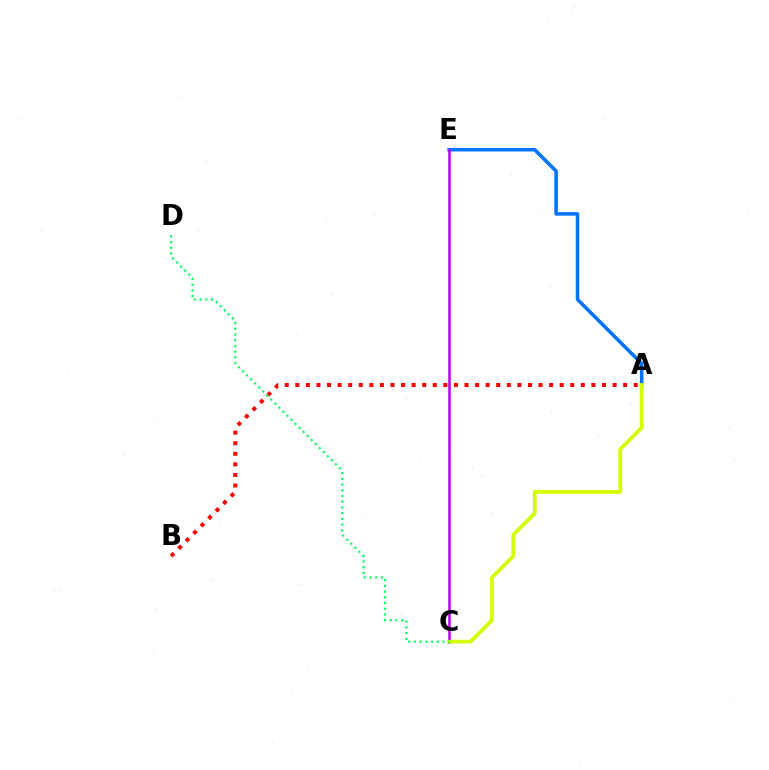{('A', 'E'): [{'color': '#0074ff', 'line_style': 'solid', 'thickness': 2.55}], ('A', 'B'): [{'color': '#ff0000', 'line_style': 'dotted', 'thickness': 2.87}], ('C', 'E'): [{'color': '#b900ff', 'line_style': 'solid', 'thickness': 1.83}], ('A', 'C'): [{'color': '#d1ff00', 'line_style': 'solid', 'thickness': 2.71}], ('C', 'D'): [{'color': '#00ff5c', 'line_style': 'dotted', 'thickness': 1.55}]}